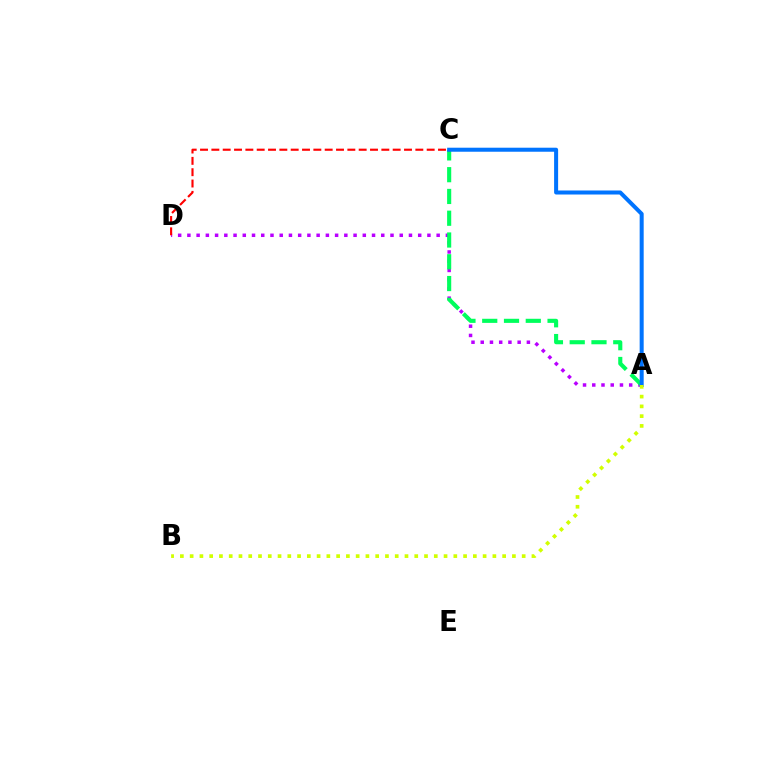{('A', 'D'): [{'color': '#b900ff', 'line_style': 'dotted', 'thickness': 2.51}], ('A', 'C'): [{'color': '#00ff5c', 'line_style': 'dashed', 'thickness': 2.96}, {'color': '#0074ff', 'line_style': 'solid', 'thickness': 2.89}], ('C', 'D'): [{'color': '#ff0000', 'line_style': 'dashed', 'thickness': 1.54}], ('A', 'B'): [{'color': '#d1ff00', 'line_style': 'dotted', 'thickness': 2.65}]}